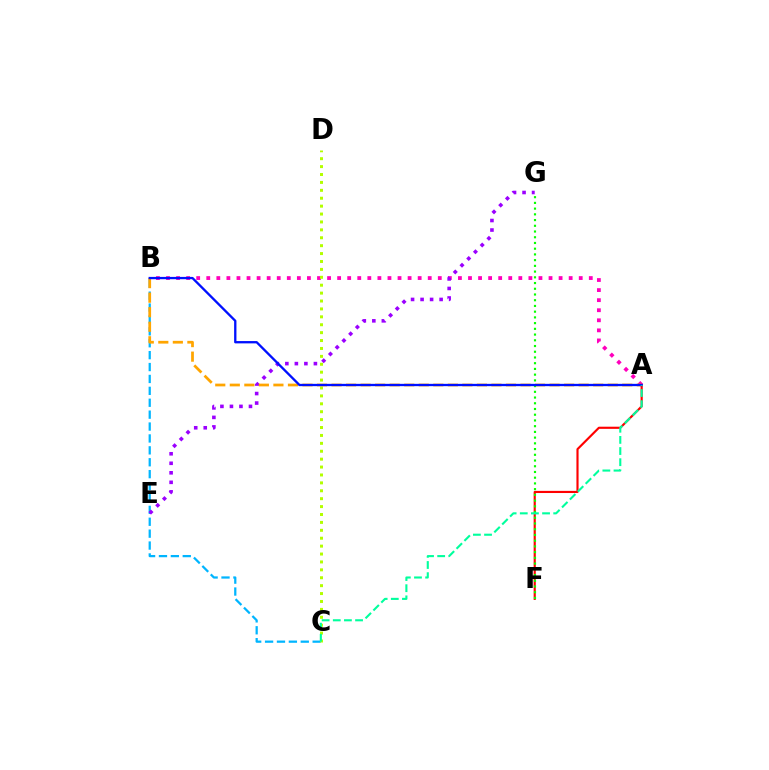{('B', 'C'): [{'color': '#00b5ff', 'line_style': 'dashed', 'thickness': 1.62}], ('A', 'B'): [{'color': '#ff00bd', 'line_style': 'dotted', 'thickness': 2.74}, {'color': '#ffa500', 'line_style': 'dashed', 'thickness': 1.97}, {'color': '#0010ff', 'line_style': 'solid', 'thickness': 1.67}], ('E', 'G'): [{'color': '#9b00ff', 'line_style': 'dotted', 'thickness': 2.59}], ('C', 'D'): [{'color': '#b3ff00', 'line_style': 'dotted', 'thickness': 2.15}], ('A', 'F'): [{'color': '#ff0000', 'line_style': 'solid', 'thickness': 1.55}], ('F', 'G'): [{'color': '#08ff00', 'line_style': 'dotted', 'thickness': 1.56}], ('A', 'C'): [{'color': '#00ff9d', 'line_style': 'dashed', 'thickness': 1.51}]}